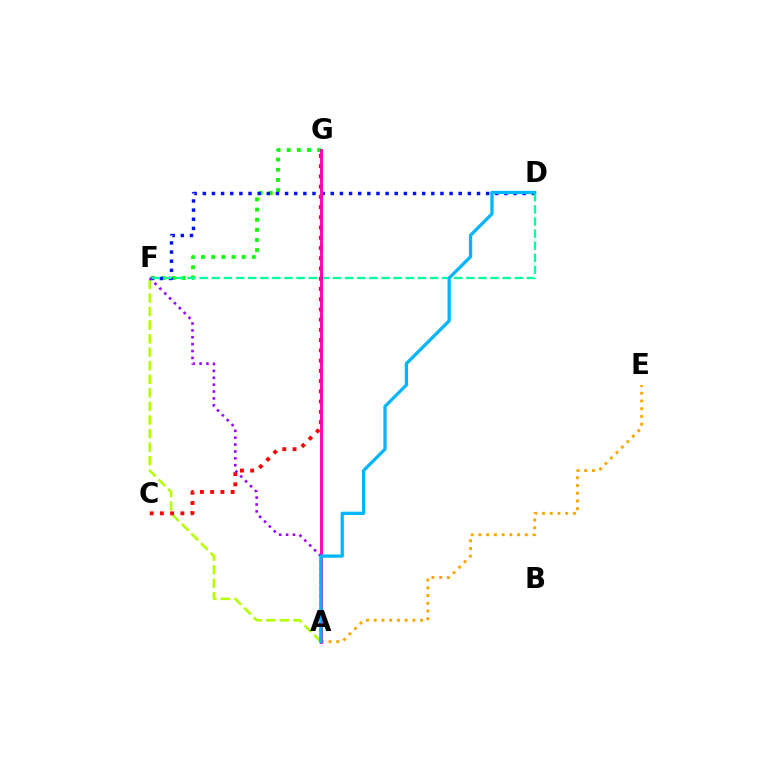{('F', 'G'): [{'color': '#08ff00', 'line_style': 'dotted', 'thickness': 2.75}], ('A', 'E'): [{'color': '#ffa500', 'line_style': 'dotted', 'thickness': 2.1}], ('A', 'F'): [{'color': '#b3ff00', 'line_style': 'dashed', 'thickness': 1.84}, {'color': '#9b00ff', 'line_style': 'dotted', 'thickness': 1.87}], ('D', 'F'): [{'color': '#0010ff', 'line_style': 'dotted', 'thickness': 2.48}, {'color': '#00ff9d', 'line_style': 'dashed', 'thickness': 1.65}], ('C', 'G'): [{'color': '#ff0000', 'line_style': 'dotted', 'thickness': 2.78}], ('A', 'G'): [{'color': '#ff00bd', 'line_style': 'solid', 'thickness': 2.08}], ('A', 'D'): [{'color': '#00b5ff', 'line_style': 'solid', 'thickness': 2.34}]}